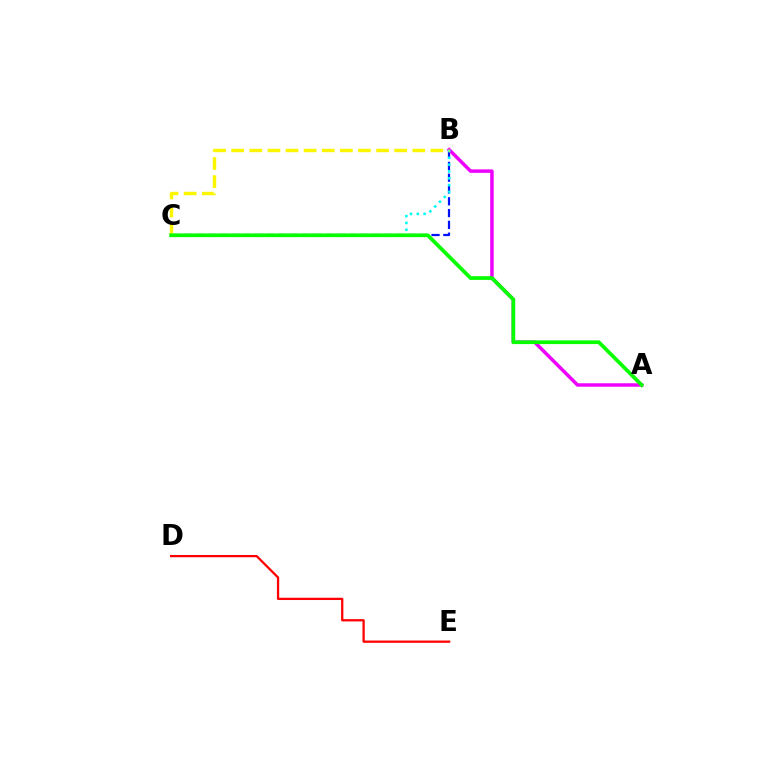{('B', 'C'): [{'color': '#0010ff', 'line_style': 'dashed', 'thickness': 1.6}, {'color': '#00fff6', 'line_style': 'dotted', 'thickness': 1.85}, {'color': '#fcf500', 'line_style': 'dashed', 'thickness': 2.46}], ('A', 'B'): [{'color': '#ee00ff', 'line_style': 'solid', 'thickness': 2.5}], ('D', 'E'): [{'color': '#ff0000', 'line_style': 'solid', 'thickness': 1.63}], ('A', 'C'): [{'color': '#08ff00', 'line_style': 'solid', 'thickness': 2.69}]}